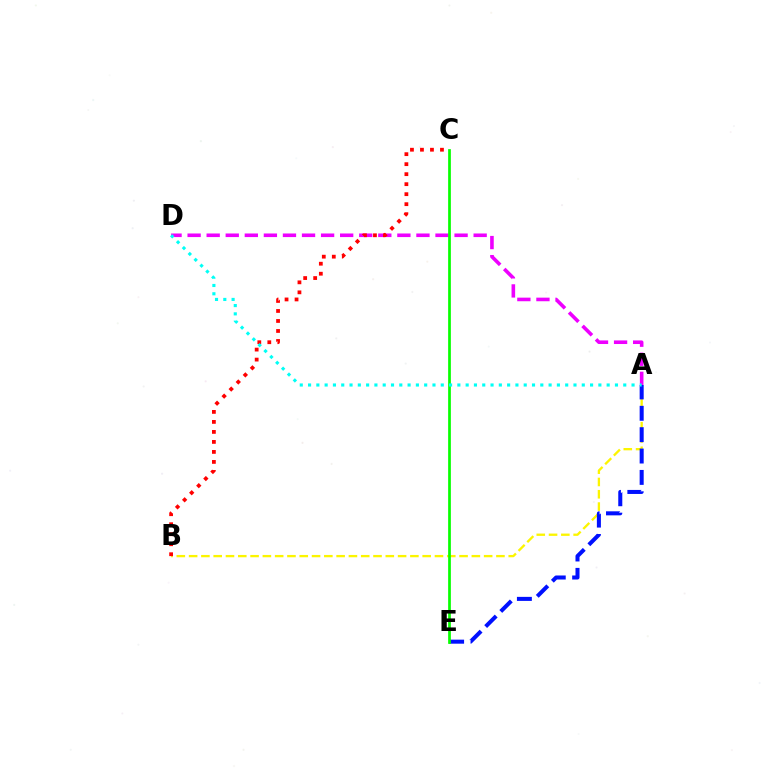{('A', 'D'): [{'color': '#ee00ff', 'line_style': 'dashed', 'thickness': 2.59}, {'color': '#00fff6', 'line_style': 'dotted', 'thickness': 2.25}], ('A', 'B'): [{'color': '#fcf500', 'line_style': 'dashed', 'thickness': 1.67}], ('B', 'C'): [{'color': '#ff0000', 'line_style': 'dotted', 'thickness': 2.72}], ('A', 'E'): [{'color': '#0010ff', 'line_style': 'dashed', 'thickness': 2.9}], ('C', 'E'): [{'color': '#08ff00', 'line_style': 'solid', 'thickness': 1.96}]}